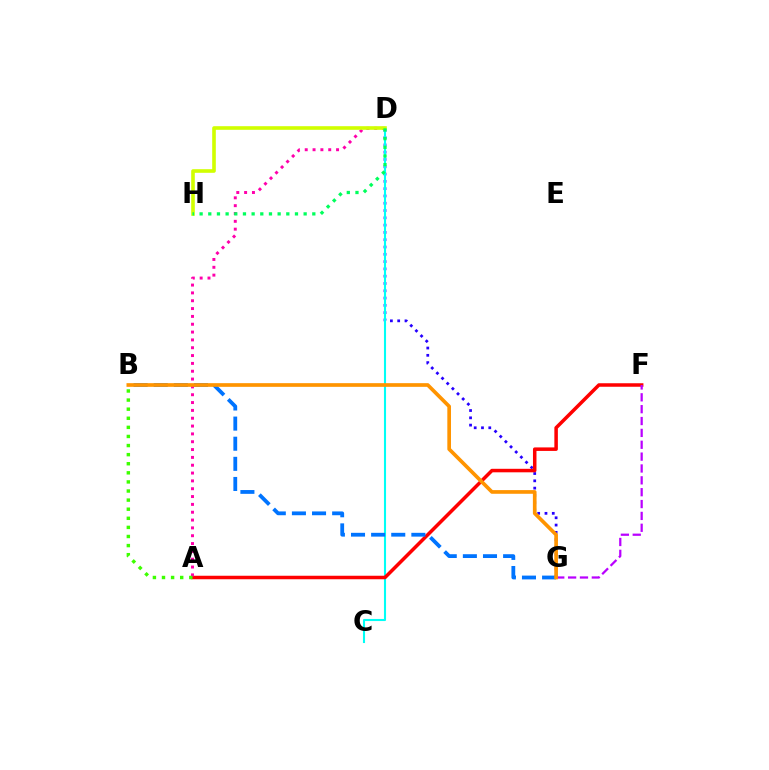{('D', 'G'): [{'color': '#2500ff', 'line_style': 'dotted', 'thickness': 1.98}], ('C', 'D'): [{'color': '#00fff6', 'line_style': 'solid', 'thickness': 1.51}], ('A', 'F'): [{'color': '#ff0000', 'line_style': 'solid', 'thickness': 2.53}], ('B', 'G'): [{'color': '#0074ff', 'line_style': 'dashed', 'thickness': 2.73}, {'color': '#ff9400', 'line_style': 'solid', 'thickness': 2.65}], ('F', 'G'): [{'color': '#b900ff', 'line_style': 'dashed', 'thickness': 1.61}], ('A', 'D'): [{'color': '#ff00ac', 'line_style': 'dotted', 'thickness': 2.13}], ('A', 'B'): [{'color': '#3dff00', 'line_style': 'dotted', 'thickness': 2.47}], ('D', 'H'): [{'color': '#d1ff00', 'line_style': 'solid', 'thickness': 2.6}, {'color': '#00ff5c', 'line_style': 'dotted', 'thickness': 2.36}]}